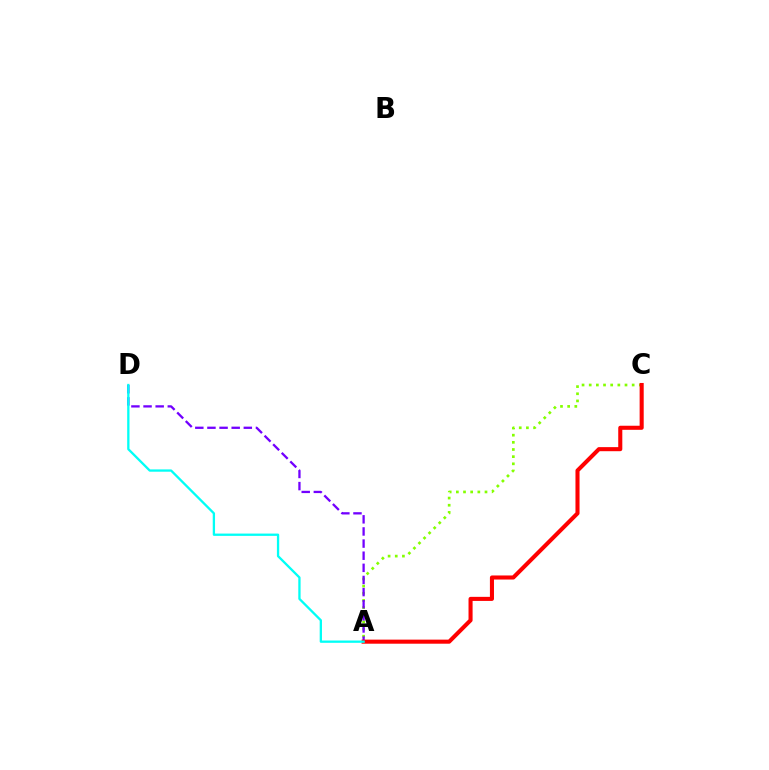{('A', 'C'): [{'color': '#84ff00', 'line_style': 'dotted', 'thickness': 1.94}, {'color': '#ff0000', 'line_style': 'solid', 'thickness': 2.93}], ('A', 'D'): [{'color': '#7200ff', 'line_style': 'dashed', 'thickness': 1.65}, {'color': '#00fff6', 'line_style': 'solid', 'thickness': 1.66}]}